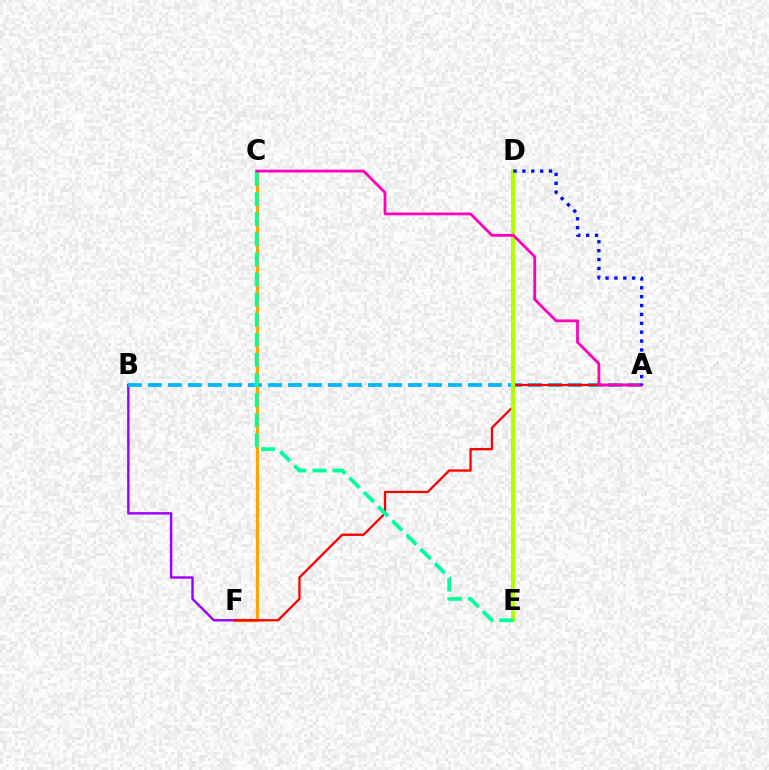{('C', 'F'): [{'color': '#ffa500', 'line_style': 'solid', 'thickness': 2.35}], ('B', 'F'): [{'color': '#9b00ff', 'line_style': 'solid', 'thickness': 1.73}], ('A', 'B'): [{'color': '#00b5ff', 'line_style': 'dashed', 'thickness': 2.72}], ('D', 'E'): [{'color': '#08ff00', 'line_style': 'solid', 'thickness': 2.0}, {'color': '#b3ff00', 'line_style': 'solid', 'thickness': 2.92}], ('A', 'F'): [{'color': '#ff0000', 'line_style': 'solid', 'thickness': 1.65}], ('C', 'E'): [{'color': '#00ff9d', 'line_style': 'dashed', 'thickness': 2.73}], ('A', 'C'): [{'color': '#ff00bd', 'line_style': 'solid', 'thickness': 2.0}], ('A', 'D'): [{'color': '#0010ff', 'line_style': 'dotted', 'thickness': 2.41}]}